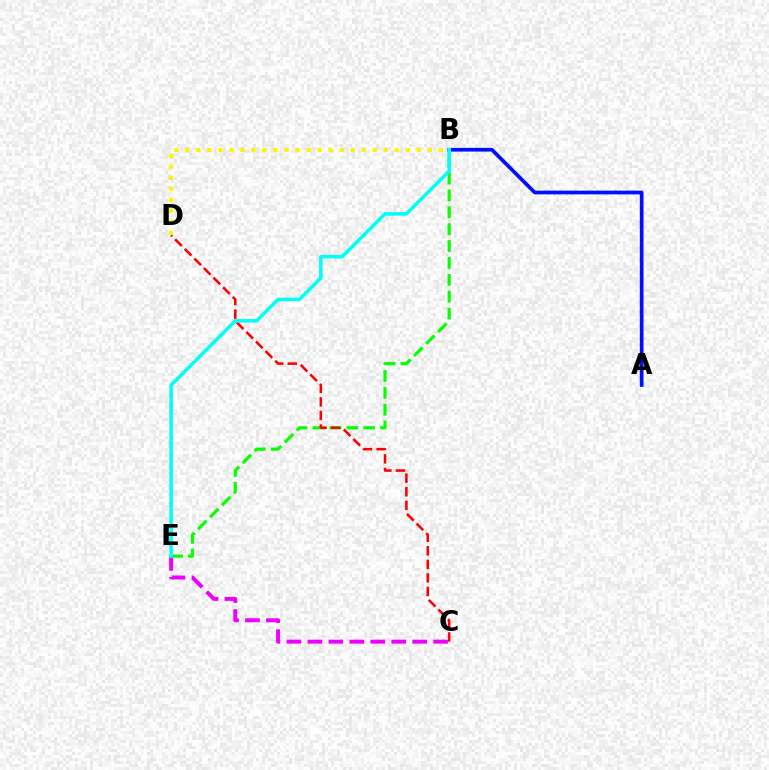{('A', 'B'): [{'color': '#0010ff', 'line_style': 'solid', 'thickness': 2.67}], ('B', 'E'): [{'color': '#08ff00', 'line_style': 'dashed', 'thickness': 2.3}, {'color': '#00fff6', 'line_style': 'solid', 'thickness': 2.55}], ('C', 'D'): [{'color': '#ff0000', 'line_style': 'dashed', 'thickness': 1.84}], ('C', 'E'): [{'color': '#ee00ff', 'line_style': 'dashed', 'thickness': 2.85}], ('B', 'D'): [{'color': '#fcf500', 'line_style': 'dotted', 'thickness': 3.0}]}